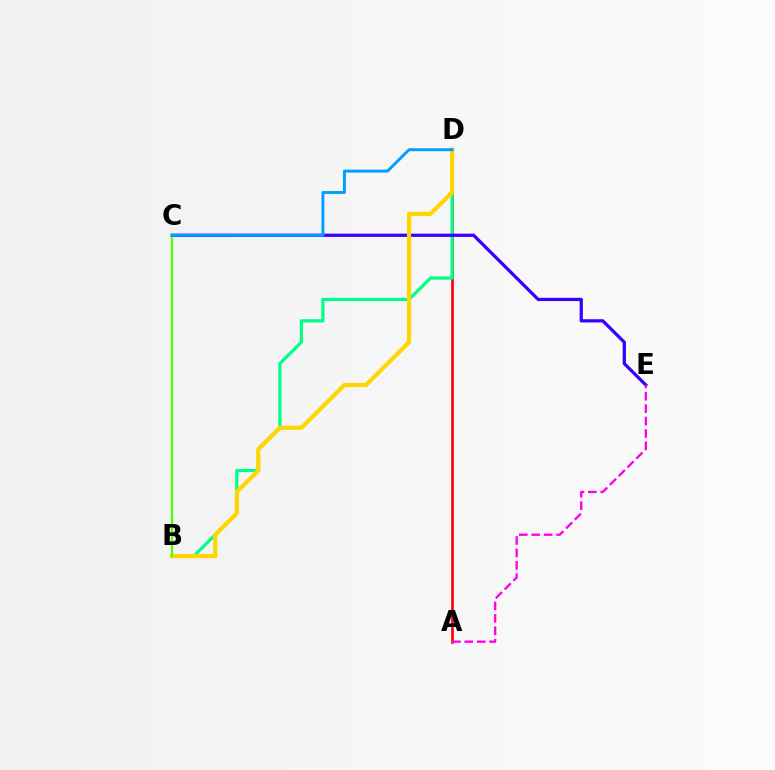{('A', 'D'): [{'color': '#ff0000', 'line_style': 'solid', 'thickness': 1.91}], ('B', 'D'): [{'color': '#00ff86', 'line_style': 'solid', 'thickness': 2.3}, {'color': '#ffd500', 'line_style': 'solid', 'thickness': 2.99}], ('C', 'E'): [{'color': '#3700ff', 'line_style': 'solid', 'thickness': 2.33}], ('B', 'C'): [{'color': '#4fff00', 'line_style': 'solid', 'thickness': 1.59}], ('A', 'E'): [{'color': '#ff00ed', 'line_style': 'dashed', 'thickness': 1.69}], ('C', 'D'): [{'color': '#009eff', 'line_style': 'solid', 'thickness': 2.11}]}